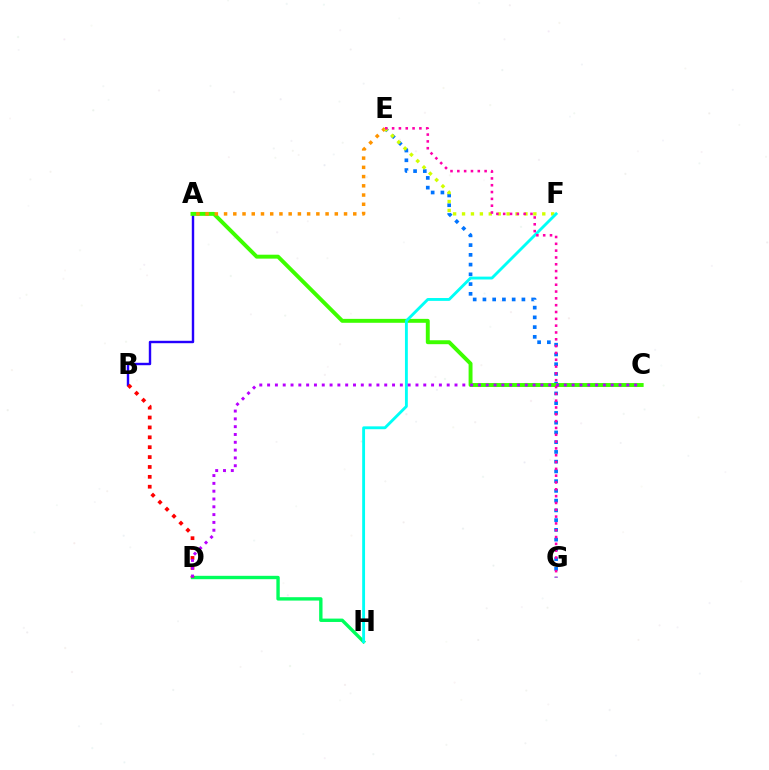{('D', 'H'): [{'color': '#00ff5c', 'line_style': 'solid', 'thickness': 2.43}], ('A', 'B'): [{'color': '#2500ff', 'line_style': 'solid', 'thickness': 1.74}], ('E', 'G'): [{'color': '#0074ff', 'line_style': 'dotted', 'thickness': 2.65}, {'color': '#ff00ac', 'line_style': 'dotted', 'thickness': 1.85}], ('A', 'C'): [{'color': '#3dff00', 'line_style': 'solid', 'thickness': 2.82}], ('A', 'E'): [{'color': '#ff9400', 'line_style': 'dotted', 'thickness': 2.51}], ('B', 'D'): [{'color': '#ff0000', 'line_style': 'dotted', 'thickness': 2.69}], ('E', 'F'): [{'color': '#d1ff00', 'line_style': 'dotted', 'thickness': 2.42}], ('F', 'H'): [{'color': '#00fff6', 'line_style': 'solid', 'thickness': 2.06}], ('C', 'D'): [{'color': '#b900ff', 'line_style': 'dotted', 'thickness': 2.12}]}